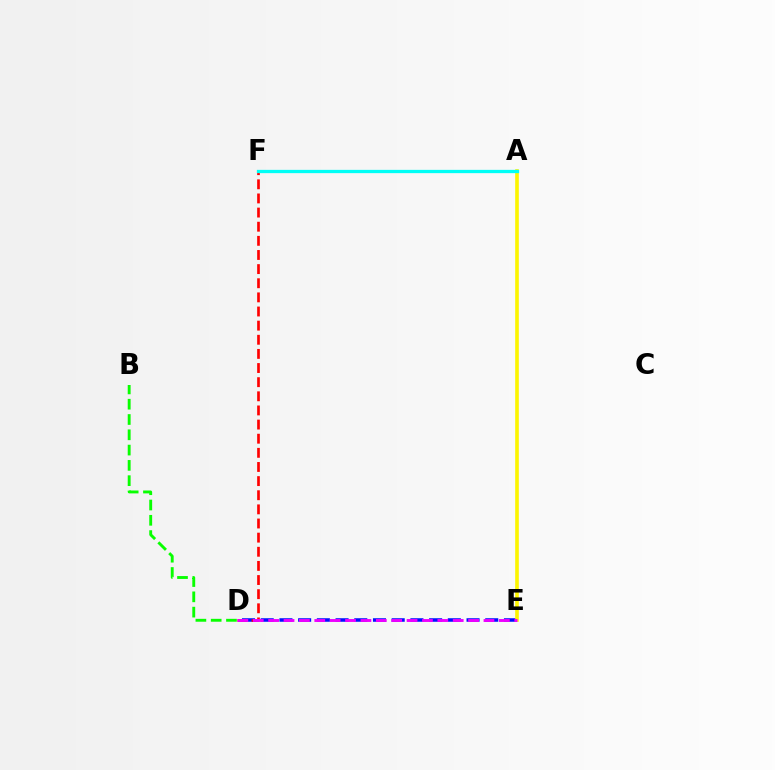{('D', 'E'): [{'color': '#0010ff', 'line_style': 'dashed', 'thickness': 2.54}, {'color': '#ee00ff', 'line_style': 'dashed', 'thickness': 2.09}], ('A', 'E'): [{'color': '#fcf500', 'line_style': 'solid', 'thickness': 2.62}], ('D', 'F'): [{'color': '#ff0000', 'line_style': 'dashed', 'thickness': 1.92}], ('A', 'F'): [{'color': '#00fff6', 'line_style': 'solid', 'thickness': 2.36}], ('B', 'D'): [{'color': '#08ff00', 'line_style': 'dashed', 'thickness': 2.08}]}